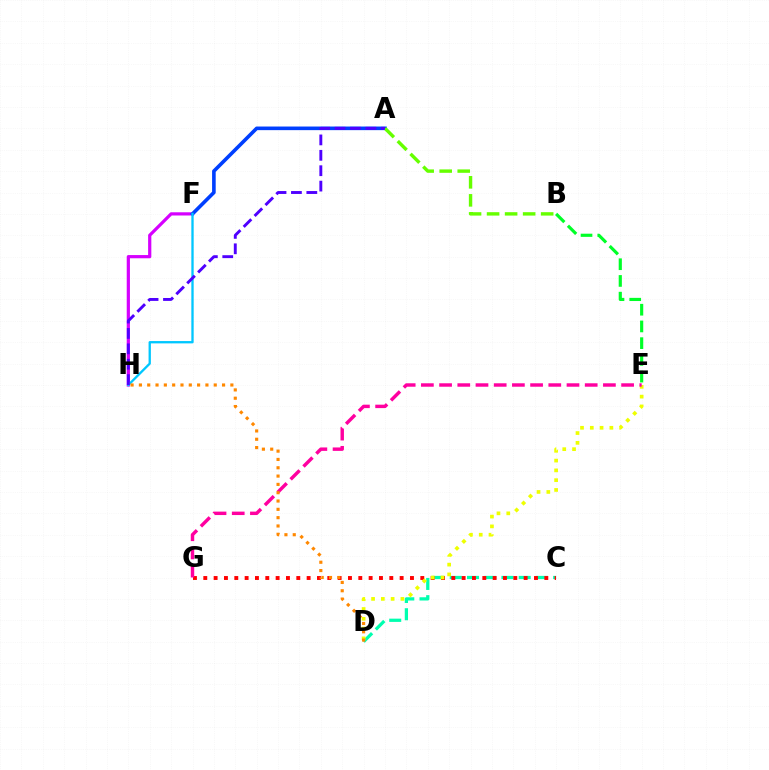{('C', 'D'): [{'color': '#00ffaf', 'line_style': 'dashed', 'thickness': 2.34}], ('F', 'H'): [{'color': '#d600ff', 'line_style': 'solid', 'thickness': 2.31}, {'color': '#00c7ff', 'line_style': 'solid', 'thickness': 1.67}], ('C', 'G'): [{'color': '#ff0000', 'line_style': 'dotted', 'thickness': 2.81}], ('D', 'E'): [{'color': '#eeff00', 'line_style': 'dotted', 'thickness': 2.66}], ('A', 'F'): [{'color': '#003fff', 'line_style': 'solid', 'thickness': 2.6}], ('B', 'E'): [{'color': '#00ff27', 'line_style': 'dashed', 'thickness': 2.27}], ('E', 'G'): [{'color': '#ff00a0', 'line_style': 'dashed', 'thickness': 2.47}], ('D', 'H'): [{'color': '#ff8800', 'line_style': 'dotted', 'thickness': 2.26}], ('A', 'B'): [{'color': '#66ff00', 'line_style': 'dashed', 'thickness': 2.45}], ('A', 'H'): [{'color': '#4f00ff', 'line_style': 'dashed', 'thickness': 2.09}]}